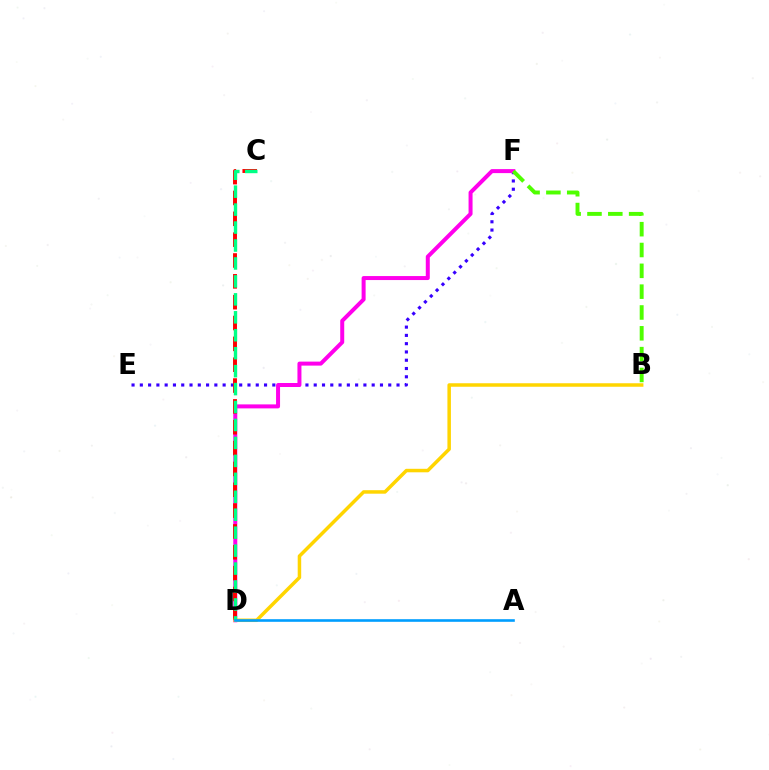{('E', 'F'): [{'color': '#3700ff', 'line_style': 'dotted', 'thickness': 2.25}], ('D', 'F'): [{'color': '#ff00ed', 'line_style': 'solid', 'thickness': 2.88}], ('B', 'F'): [{'color': '#4fff00', 'line_style': 'dashed', 'thickness': 2.83}], ('C', 'D'): [{'color': '#ff0000', 'line_style': 'dashed', 'thickness': 2.83}, {'color': '#00ff86', 'line_style': 'dashed', 'thickness': 2.44}], ('B', 'D'): [{'color': '#ffd500', 'line_style': 'solid', 'thickness': 2.52}], ('A', 'D'): [{'color': '#009eff', 'line_style': 'solid', 'thickness': 1.88}]}